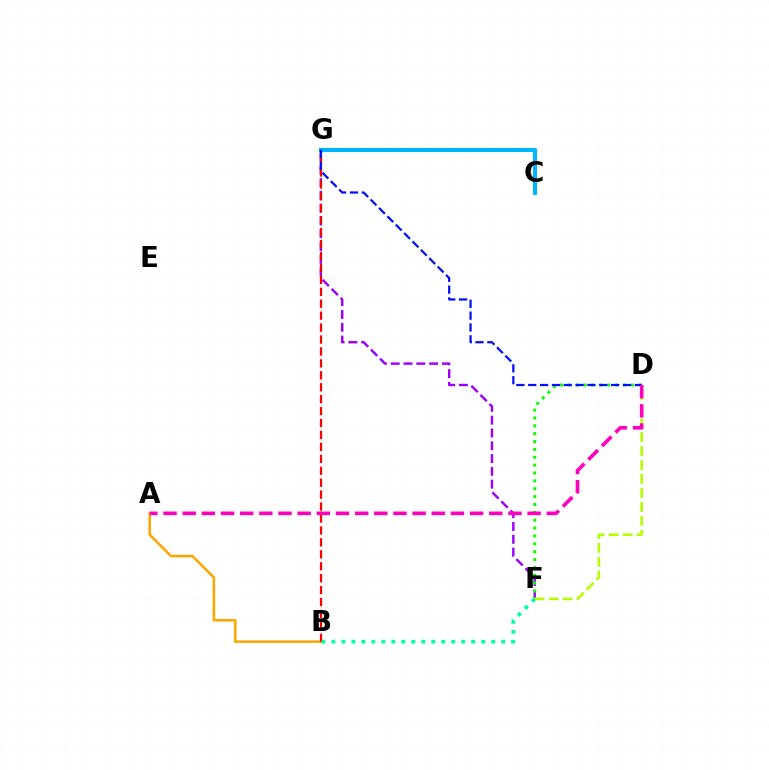{('F', 'G'): [{'color': '#9b00ff', 'line_style': 'dashed', 'thickness': 1.74}], ('A', 'B'): [{'color': '#ffa500', 'line_style': 'solid', 'thickness': 1.82}], ('B', 'G'): [{'color': '#ff0000', 'line_style': 'dashed', 'thickness': 1.62}], ('D', 'F'): [{'color': '#08ff00', 'line_style': 'dotted', 'thickness': 2.14}, {'color': '#b3ff00', 'line_style': 'dashed', 'thickness': 1.9}], ('B', 'F'): [{'color': '#00ff9d', 'line_style': 'dotted', 'thickness': 2.71}], ('C', 'G'): [{'color': '#00b5ff', 'line_style': 'solid', 'thickness': 2.95}], ('D', 'G'): [{'color': '#0010ff', 'line_style': 'dashed', 'thickness': 1.61}], ('A', 'D'): [{'color': '#ff00bd', 'line_style': 'dashed', 'thickness': 2.6}]}